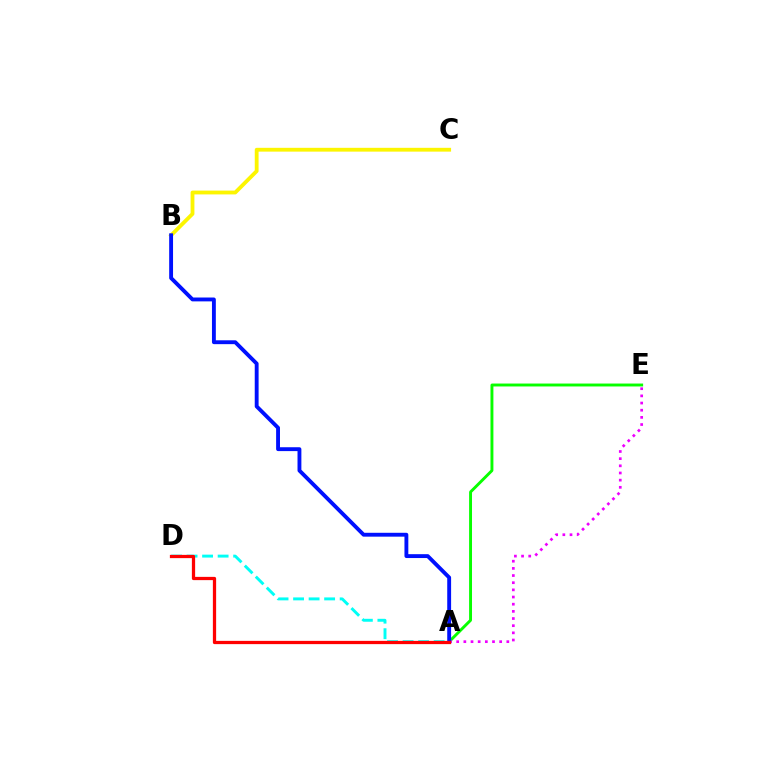{('A', 'E'): [{'color': '#08ff00', 'line_style': 'solid', 'thickness': 2.1}, {'color': '#ee00ff', 'line_style': 'dotted', 'thickness': 1.95}], ('B', 'C'): [{'color': '#fcf500', 'line_style': 'solid', 'thickness': 2.75}], ('A', 'D'): [{'color': '#00fff6', 'line_style': 'dashed', 'thickness': 2.11}, {'color': '#ff0000', 'line_style': 'solid', 'thickness': 2.35}], ('A', 'B'): [{'color': '#0010ff', 'line_style': 'solid', 'thickness': 2.78}]}